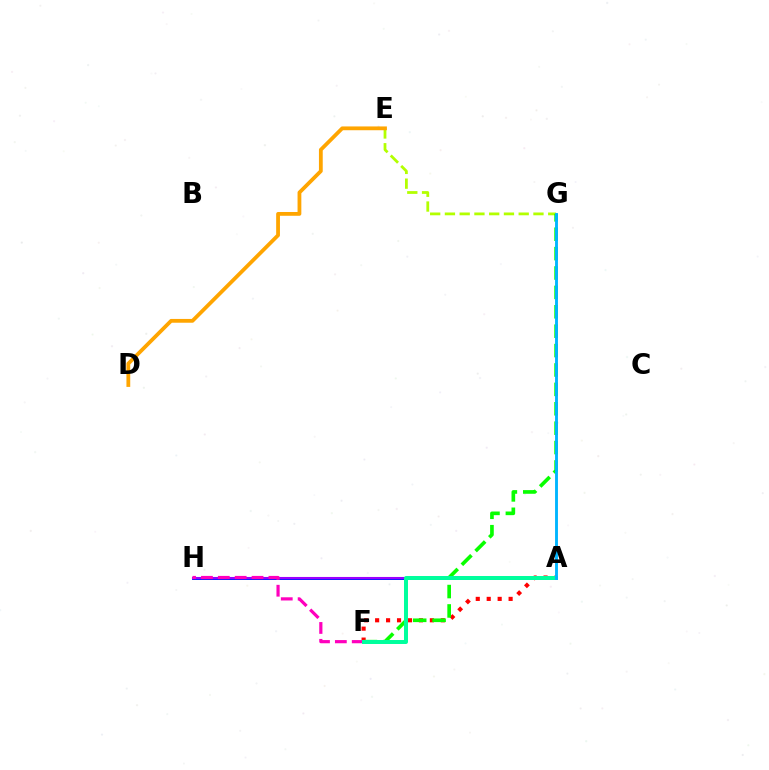{('E', 'G'): [{'color': '#b3ff00', 'line_style': 'dashed', 'thickness': 2.0}], ('D', 'E'): [{'color': '#ffa500', 'line_style': 'solid', 'thickness': 2.73}], ('A', 'F'): [{'color': '#ff0000', 'line_style': 'dotted', 'thickness': 2.97}, {'color': '#00ff9d', 'line_style': 'solid', 'thickness': 2.86}], ('F', 'G'): [{'color': '#08ff00', 'line_style': 'dashed', 'thickness': 2.63}], ('A', 'H'): [{'color': '#0010ff', 'line_style': 'solid', 'thickness': 2.08}, {'color': '#9b00ff', 'line_style': 'solid', 'thickness': 1.5}], ('F', 'H'): [{'color': '#ff00bd', 'line_style': 'dashed', 'thickness': 2.29}], ('A', 'G'): [{'color': '#00b5ff', 'line_style': 'solid', 'thickness': 2.08}]}